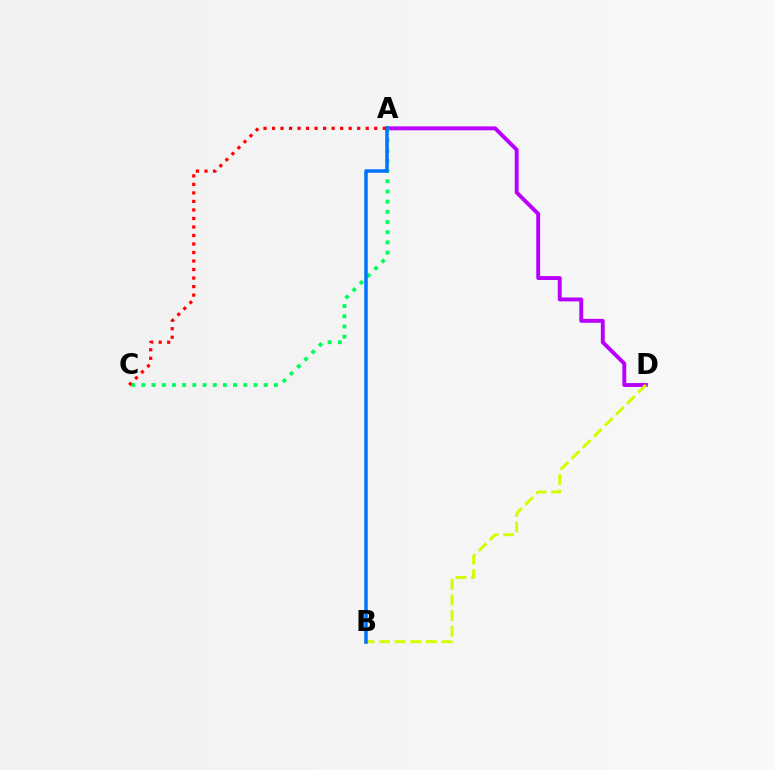{('A', 'D'): [{'color': '#b900ff', 'line_style': 'solid', 'thickness': 2.81}], ('B', 'D'): [{'color': '#d1ff00', 'line_style': 'dashed', 'thickness': 2.12}], ('A', 'C'): [{'color': '#00ff5c', 'line_style': 'dotted', 'thickness': 2.77}, {'color': '#ff0000', 'line_style': 'dotted', 'thickness': 2.31}], ('A', 'B'): [{'color': '#0074ff', 'line_style': 'solid', 'thickness': 2.55}]}